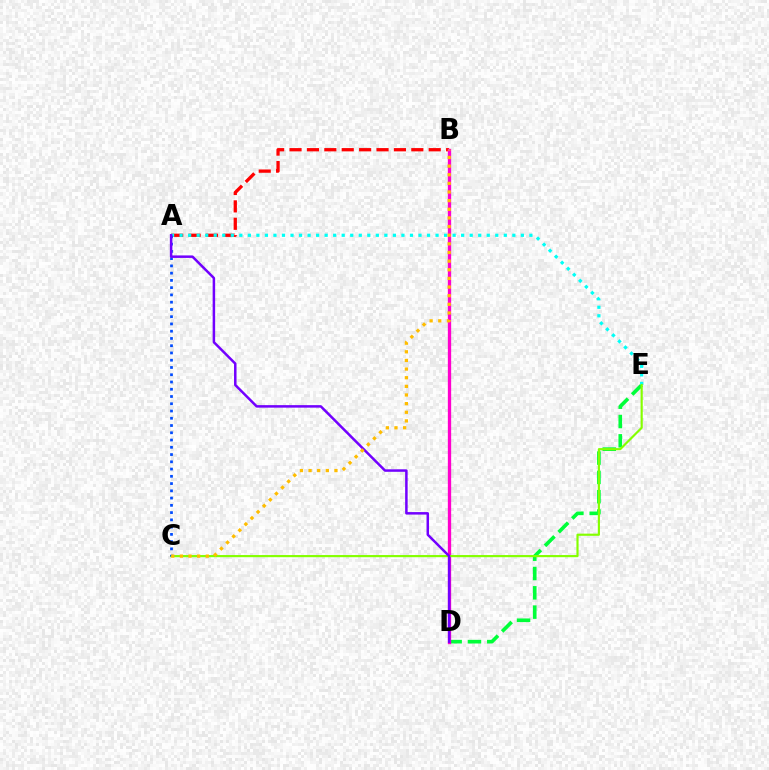{('A', 'B'): [{'color': '#ff0000', 'line_style': 'dashed', 'thickness': 2.36}], ('D', 'E'): [{'color': '#00ff39', 'line_style': 'dashed', 'thickness': 2.62}], ('B', 'D'): [{'color': '#ff00cf', 'line_style': 'solid', 'thickness': 2.39}], ('A', 'E'): [{'color': '#00fff6', 'line_style': 'dotted', 'thickness': 2.32}], ('C', 'E'): [{'color': '#84ff00', 'line_style': 'solid', 'thickness': 1.56}], ('A', 'C'): [{'color': '#004bff', 'line_style': 'dotted', 'thickness': 1.97}], ('A', 'D'): [{'color': '#7200ff', 'line_style': 'solid', 'thickness': 1.8}], ('B', 'C'): [{'color': '#ffbd00', 'line_style': 'dotted', 'thickness': 2.35}]}